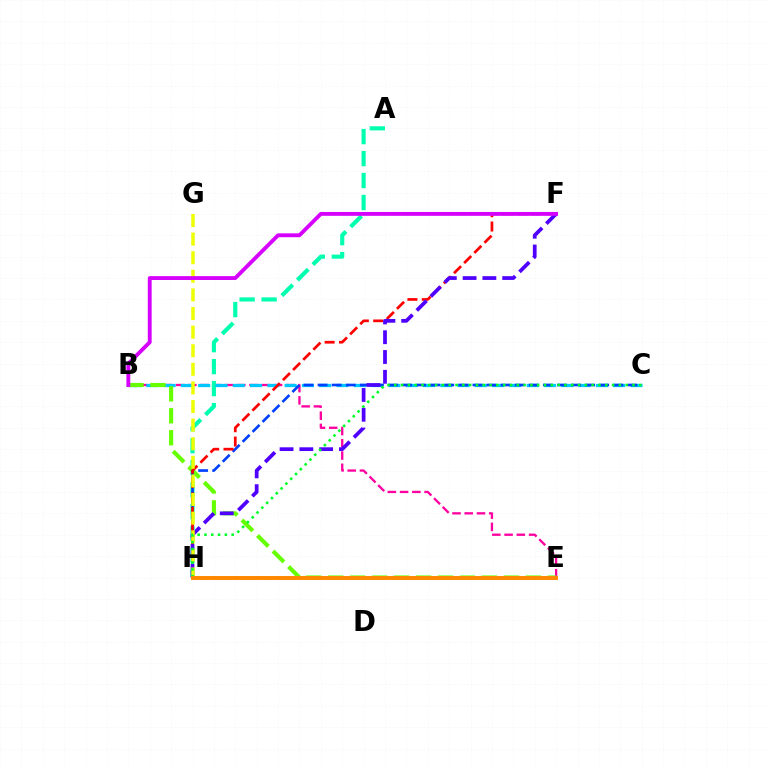{('B', 'E'): [{'color': '#ff00a0', 'line_style': 'dashed', 'thickness': 1.66}, {'color': '#66ff00', 'line_style': 'dashed', 'thickness': 2.98}], ('A', 'H'): [{'color': '#00ffaf', 'line_style': 'dashed', 'thickness': 2.99}], ('B', 'C'): [{'color': '#00c7ff', 'line_style': 'dashed', 'thickness': 2.35}], ('C', 'H'): [{'color': '#003fff', 'line_style': 'dashed', 'thickness': 1.91}, {'color': '#00ff27', 'line_style': 'dotted', 'thickness': 1.85}], ('F', 'H'): [{'color': '#ff0000', 'line_style': 'dashed', 'thickness': 1.95}, {'color': '#4f00ff', 'line_style': 'dashed', 'thickness': 2.69}], ('G', 'H'): [{'color': '#eeff00', 'line_style': 'dashed', 'thickness': 2.53}], ('B', 'F'): [{'color': '#d600ff', 'line_style': 'solid', 'thickness': 2.78}], ('E', 'H'): [{'color': '#ff8800', 'line_style': 'solid', 'thickness': 2.84}]}